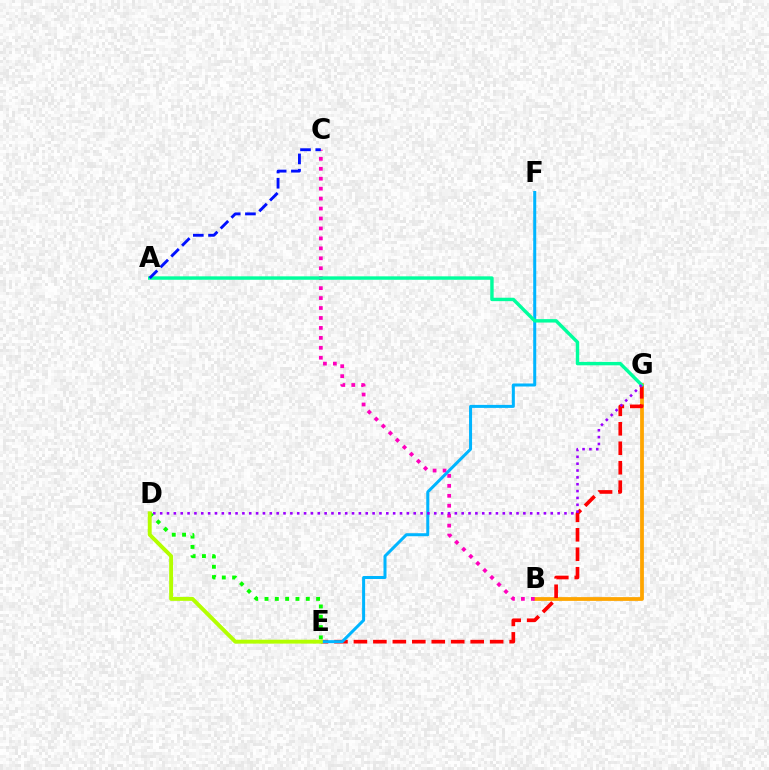{('B', 'G'): [{'color': '#ffa500', 'line_style': 'solid', 'thickness': 2.72}], ('B', 'C'): [{'color': '#ff00bd', 'line_style': 'dotted', 'thickness': 2.7}], ('E', 'G'): [{'color': '#ff0000', 'line_style': 'dashed', 'thickness': 2.64}], ('E', 'F'): [{'color': '#00b5ff', 'line_style': 'solid', 'thickness': 2.17}], ('A', 'G'): [{'color': '#00ff9d', 'line_style': 'solid', 'thickness': 2.46}], ('D', 'G'): [{'color': '#9b00ff', 'line_style': 'dotted', 'thickness': 1.86}], ('A', 'C'): [{'color': '#0010ff', 'line_style': 'dashed', 'thickness': 2.07}], ('D', 'E'): [{'color': '#08ff00', 'line_style': 'dotted', 'thickness': 2.8}, {'color': '#b3ff00', 'line_style': 'solid', 'thickness': 2.82}]}